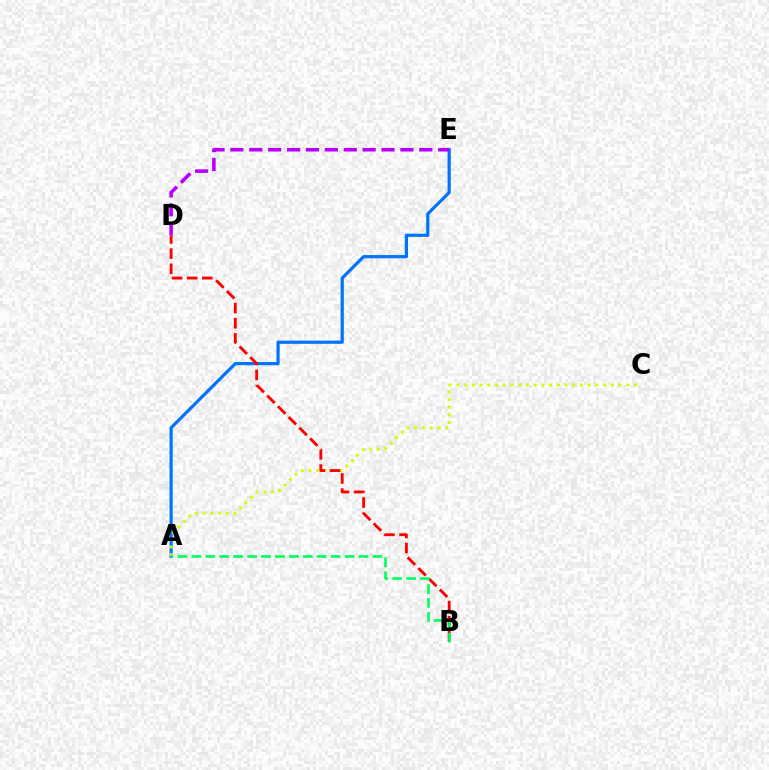{('A', 'E'): [{'color': '#0074ff', 'line_style': 'solid', 'thickness': 2.31}], ('A', 'C'): [{'color': '#d1ff00', 'line_style': 'dotted', 'thickness': 2.1}], ('B', 'D'): [{'color': '#ff0000', 'line_style': 'dashed', 'thickness': 2.06}], ('A', 'B'): [{'color': '#00ff5c', 'line_style': 'dashed', 'thickness': 1.89}], ('D', 'E'): [{'color': '#b900ff', 'line_style': 'dashed', 'thickness': 2.57}]}